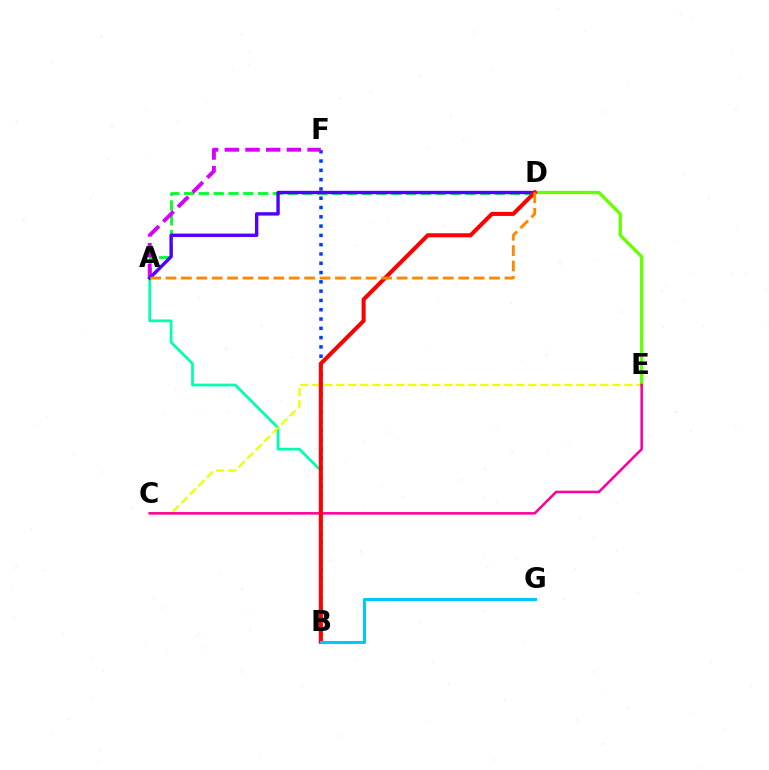{('B', 'F'): [{'color': '#003fff', 'line_style': 'dotted', 'thickness': 2.52}], ('A', 'D'): [{'color': '#00ff27', 'line_style': 'dashed', 'thickness': 2.01}, {'color': '#4f00ff', 'line_style': 'solid', 'thickness': 2.44}, {'color': '#ff8800', 'line_style': 'dashed', 'thickness': 2.09}], ('A', 'F'): [{'color': '#d600ff', 'line_style': 'dashed', 'thickness': 2.81}], ('A', 'B'): [{'color': '#00ffaf', 'line_style': 'solid', 'thickness': 1.97}], ('C', 'E'): [{'color': '#eeff00', 'line_style': 'dashed', 'thickness': 1.63}, {'color': '#ff00a0', 'line_style': 'solid', 'thickness': 1.84}], ('D', 'E'): [{'color': '#66ff00', 'line_style': 'solid', 'thickness': 2.39}], ('B', 'D'): [{'color': '#ff0000', 'line_style': 'solid', 'thickness': 2.92}], ('B', 'G'): [{'color': '#00c7ff', 'line_style': 'solid', 'thickness': 2.2}]}